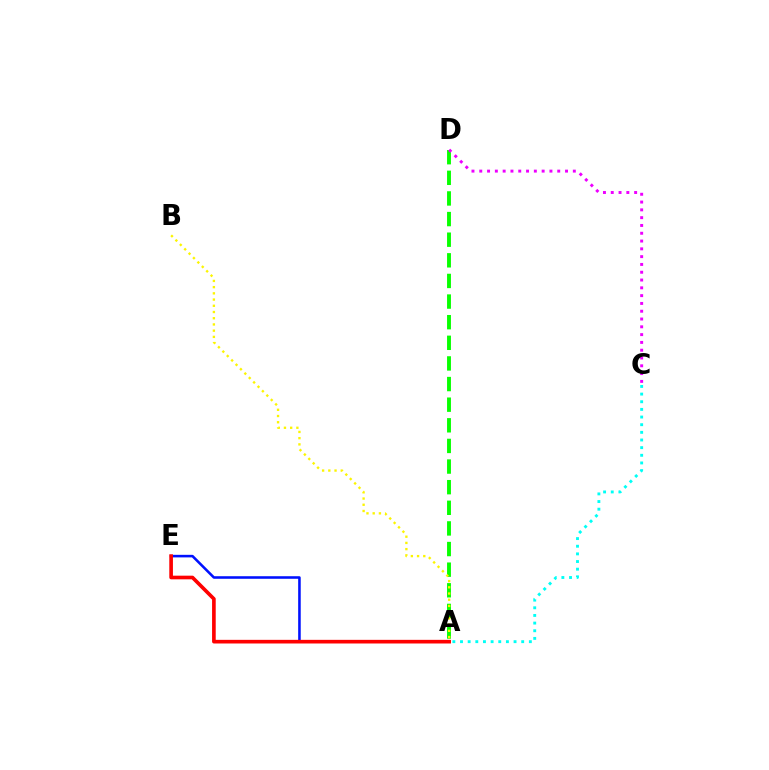{('A', 'E'): [{'color': '#0010ff', 'line_style': 'solid', 'thickness': 1.85}, {'color': '#ff0000', 'line_style': 'solid', 'thickness': 2.62}], ('A', 'D'): [{'color': '#08ff00', 'line_style': 'dashed', 'thickness': 2.8}], ('A', 'C'): [{'color': '#00fff6', 'line_style': 'dotted', 'thickness': 2.08}], ('C', 'D'): [{'color': '#ee00ff', 'line_style': 'dotted', 'thickness': 2.12}], ('A', 'B'): [{'color': '#fcf500', 'line_style': 'dotted', 'thickness': 1.69}]}